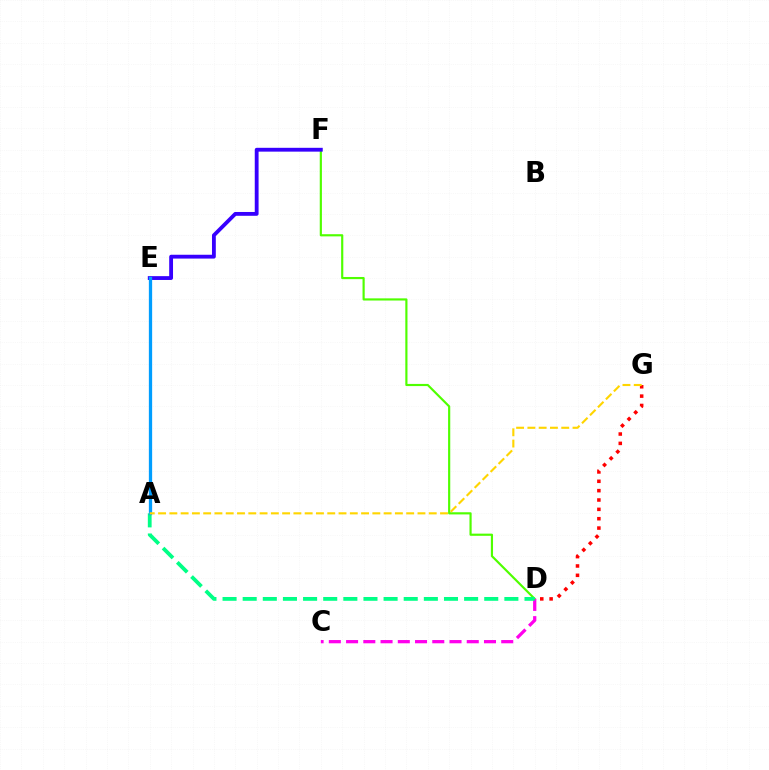{('D', 'F'): [{'color': '#4fff00', 'line_style': 'solid', 'thickness': 1.56}], ('E', 'F'): [{'color': '#3700ff', 'line_style': 'solid', 'thickness': 2.76}], ('C', 'D'): [{'color': '#ff00ed', 'line_style': 'dashed', 'thickness': 2.34}], ('A', 'D'): [{'color': '#00ff86', 'line_style': 'dashed', 'thickness': 2.73}], ('A', 'E'): [{'color': '#009eff', 'line_style': 'solid', 'thickness': 2.36}], ('D', 'G'): [{'color': '#ff0000', 'line_style': 'dotted', 'thickness': 2.54}], ('A', 'G'): [{'color': '#ffd500', 'line_style': 'dashed', 'thickness': 1.53}]}